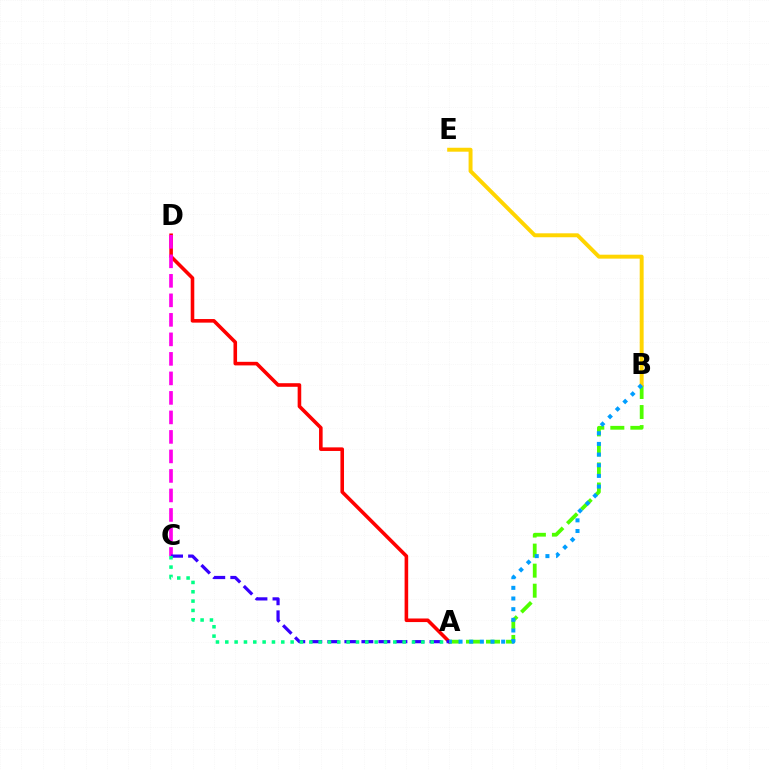{('A', 'D'): [{'color': '#ff0000', 'line_style': 'solid', 'thickness': 2.58}], ('A', 'B'): [{'color': '#4fff00', 'line_style': 'dashed', 'thickness': 2.72}, {'color': '#009eff', 'line_style': 'dotted', 'thickness': 2.9}], ('B', 'E'): [{'color': '#ffd500', 'line_style': 'solid', 'thickness': 2.84}], ('C', 'D'): [{'color': '#ff00ed', 'line_style': 'dashed', 'thickness': 2.65}], ('A', 'C'): [{'color': '#3700ff', 'line_style': 'dashed', 'thickness': 2.31}, {'color': '#00ff86', 'line_style': 'dotted', 'thickness': 2.54}]}